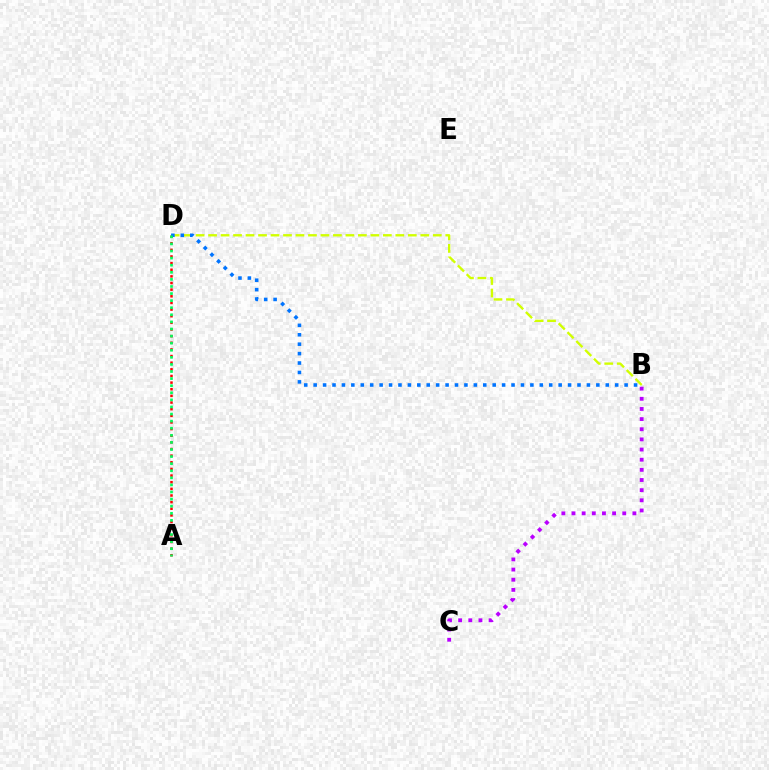{('A', 'D'): [{'color': '#ff0000', 'line_style': 'dotted', 'thickness': 1.8}, {'color': '#00ff5c', 'line_style': 'dotted', 'thickness': 1.93}], ('B', 'C'): [{'color': '#b900ff', 'line_style': 'dotted', 'thickness': 2.76}], ('B', 'D'): [{'color': '#d1ff00', 'line_style': 'dashed', 'thickness': 1.7}, {'color': '#0074ff', 'line_style': 'dotted', 'thickness': 2.56}]}